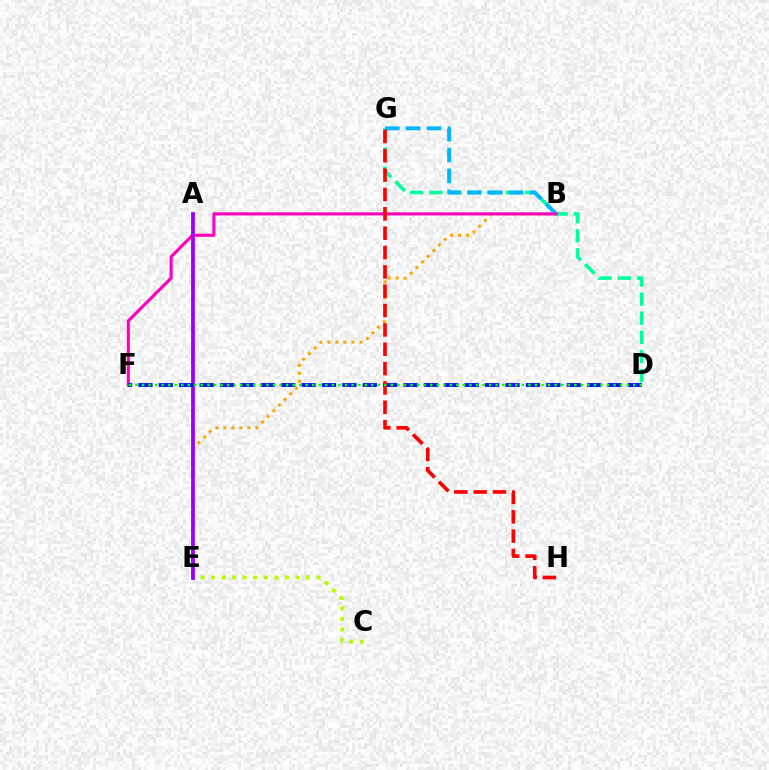{('D', 'G'): [{'color': '#00ff9d', 'line_style': 'dashed', 'thickness': 2.6}], ('B', 'E'): [{'color': '#ffa500', 'line_style': 'dotted', 'thickness': 2.17}], ('B', 'G'): [{'color': '#00b5ff', 'line_style': 'dashed', 'thickness': 2.84}], ('B', 'F'): [{'color': '#ff00bd', 'line_style': 'solid', 'thickness': 2.24}], ('C', 'E'): [{'color': '#b3ff00', 'line_style': 'dotted', 'thickness': 2.86}], ('A', 'E'): [{'color': '#9b00ff', 'line_style': 'solid', 'thickness': 2.74}], ('D', 'F'): [{'color': '#0010ff', 'line_style': 'dashed', 'thickness': 2.77}, {'color': '#08ff00', 'line_style': 'dotted', 'thickness': 1.78}], ('G', 'H'): [{'color': '#ff0000', 'line_style': 'dashed', 'thickness': 2.63}]}